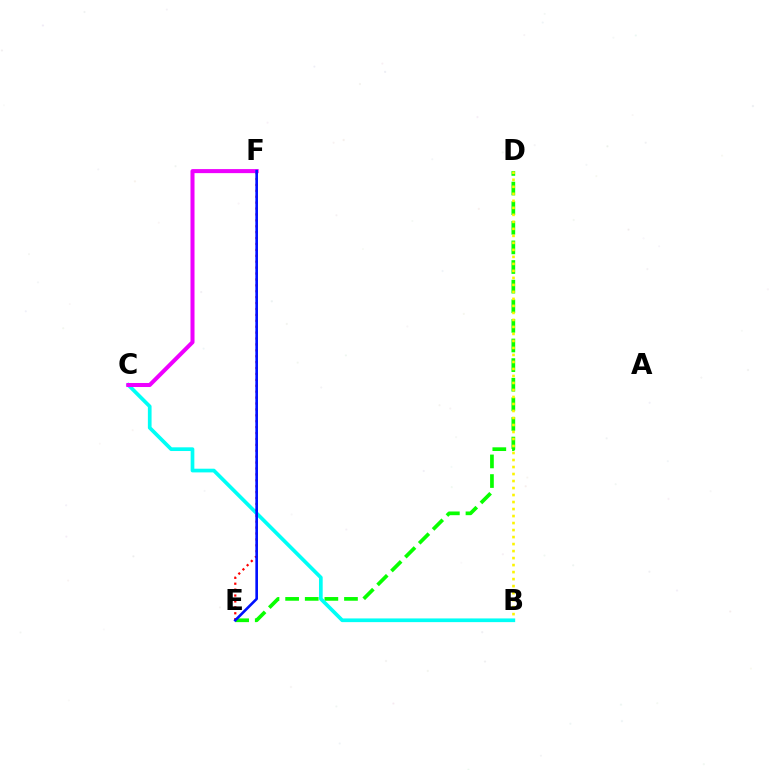{('D', 'E'): [{'color': '#08ff00', 'line_style': 'dashed', 'thickness': 2.67}], ('B', 'D'): [{'color': '#fcf500', 'line_style': 'dotted', 'thickness': 1.9}], ('B', 'C'): [{'color': '#00fff6', 'line_style': 'solid', 'thickness': 2.66}], ('E', 'F'): [{'color': '#ff0000', 'line_style': 'dotted', 'thickness': 1.61}, {'color': '#0010ff', 'line_style': 'solid', 'thickness': 1.89}], ('C', 'F'): [{'color': '#ee00ff', 'line_style': 'solid', 'thickness': 2.91}]}